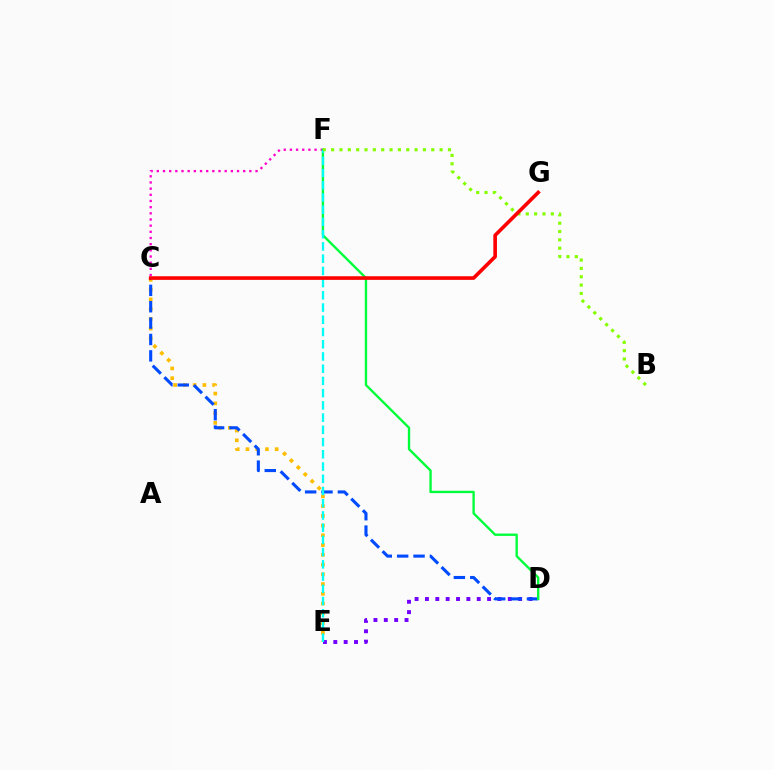{('C', 'E'): [{'color': '#ffbd00', 'line_style': 'dotted', 'thickness': 2.65}], ('C', 'F'): [{'color': '#ff00cf', 'line_style': 'dotted', 'thickness': 1.68}], ('D', 'E'): [{'color': '#7200ff', 'line_style': 'dotted', 'thickness': 2.81}], ('C', 'D'): [{'color': '#004bff', 'line_style': 'dashed', 'thickness': 2.23}], ('D', 'F'): [{'color': '#00ff39', 'line_style': 'solid', 'thickness': 1.7}], ('E', 'F'): [{'color': '#00fff6', 'line_style': 'dashed', 'thickness': 1.66}], ('B', 'F'): [{'color': '#84ff00', 'line_style': 'dotted', 'thickness': 2.27}], ('C', 'G'): [{'color': '#ff0000', 'line_style': 'solid', 'thickness': 2.61}]}